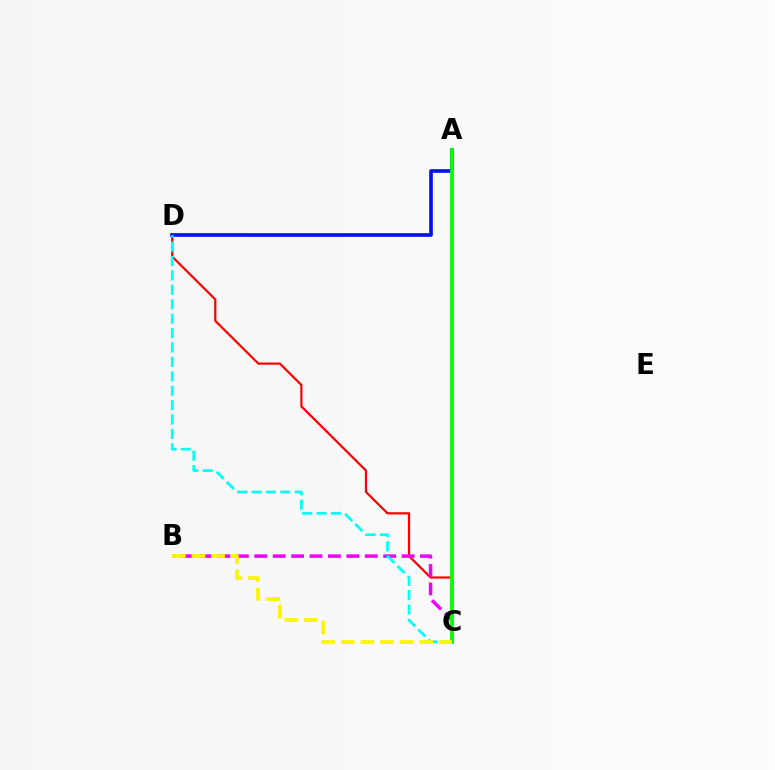{('C', 'D'): [{'color': '#ff0000', 'line_style': 'solid', 'thickness': 1.59}, {'color': '#00fff6', 'line_style': 'dashed', 'thickness': 1.96}], ('B', 'C'): [{'color': '#ee00ff', 'line_style': 'dashed', 'thickness': 2.5}, {'color': '#fcf500', 'line_style': 'dashed', 'thickness': 2.66}], ('A', 'D'): [{'color': '#0010ff', 'line_style': 'solid', 'thickness': 2.63}], ('A', 'C'): [{'color': '#08ff00', 'line_style': 'solid', 'thickness': 2.74}]}